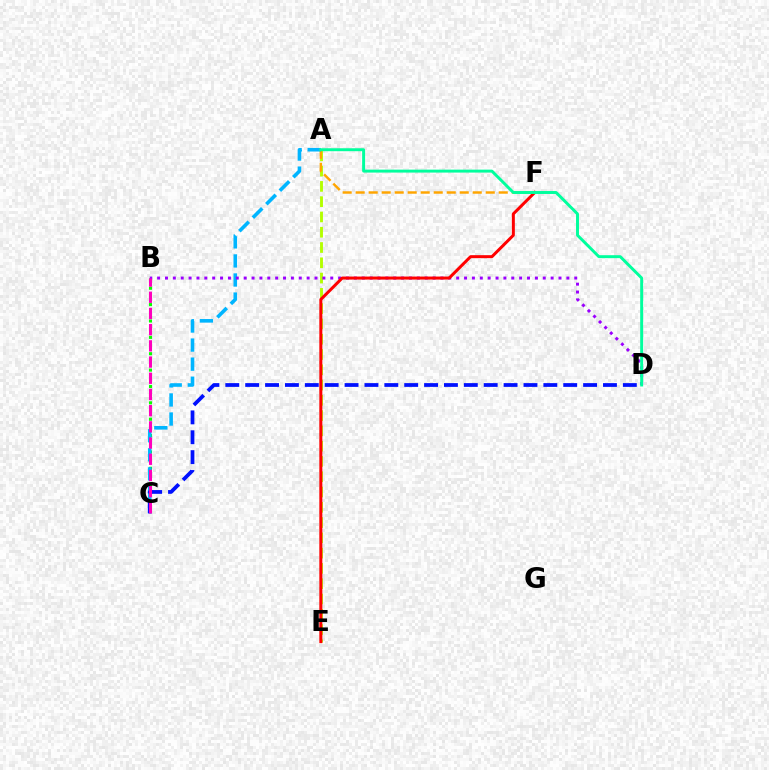{('A', 'E'): [{'color': '#b3ff00', 'line_style': 'dashed', 'thickness': 2.08}], ('A', 'F'): [{'color': '#ffa500', 'line_style': 'dashed', 'thickness': 1.77}], ('B', 'C'): [{'color': '#08ff00', 'line_style': 'dotted', 'thickness': 2.22}, {'color': '#ff00bd', 'line_style': 'dashed', 'thickness': 2.2}], ('A', 'C'): [{'color': '#00b5ff', 'line_style': 'dashed', 'thickness': 2.59}], ('B', 'D'): [{'color': '#9b00ff', 'line_style': 'dotted', 'thickness': 2.14}], ('E', 'F'): [{'color': '#ff0000', 'line_style': 'solid', 'thickness': 2.16}], ('C', 'D'): [{'color': '#0010ff', 'line_style': 'dashed', 'thickness': 2.7}], ('A', 'D'): [{'color': '#00ff9d', 'line_style': 'solid', 'thickness': 2.12}]}